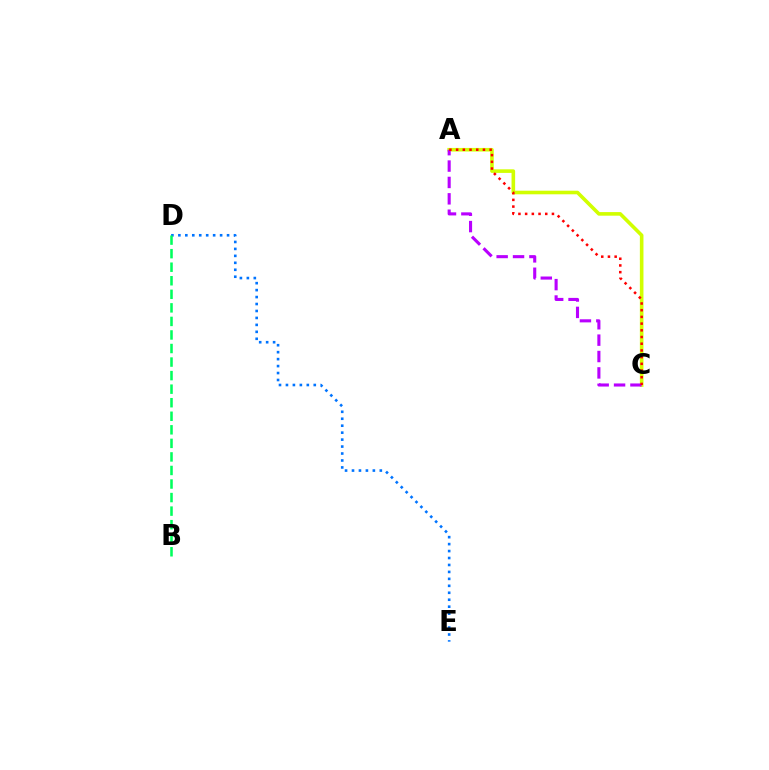{('A', 'C'): [{'color': '#d1ff00', 'line_style': 'solid', 'thickness': 2.59}, {'color': '#b900ff', 'line_style': 'dashed', 'thickness': 2.23}, {'color': '#ff0000', 'line_style': 'dotted', 'thickness': 1.82}], ('D', 'E'): [{'color': '#0074ff', 'line_style': 'dotted', 'thickness': 1.89}], ('B', 'D'): [{'color': '#00ff5c', 'line_style': 'dashed', 'thickness': 1.84}]}